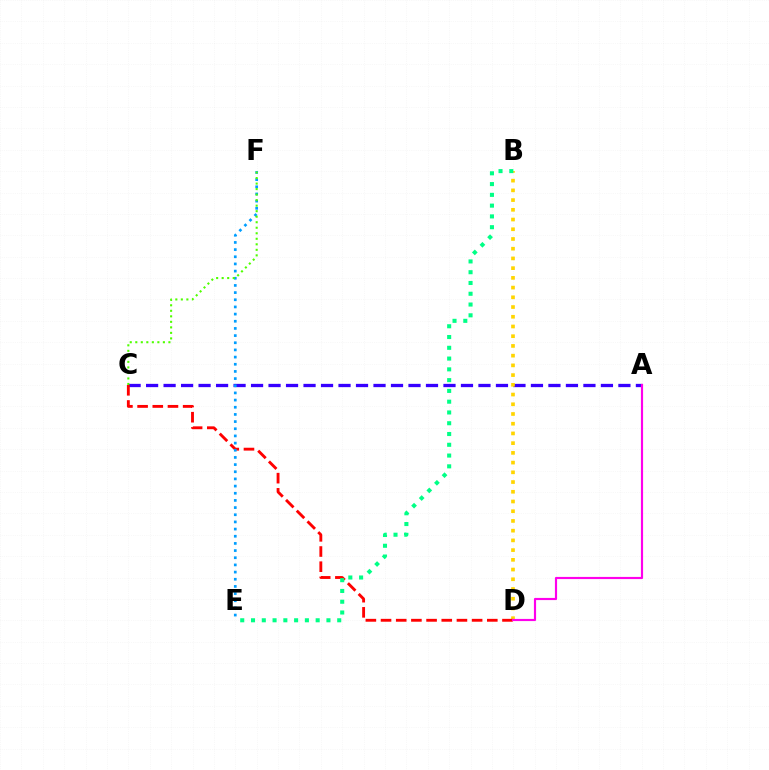{('A', 'C'): [{'color': '#3700ff', 'line_style': 'dashed', 'thickness': 2.38}], ('B', 'D'): [{'color': '#ffd500', 'line_style': 'dotted', 'thickness': 2.64}], ('C', 'D'): [{'color': '#ff0000', 'line_style': 'dashed', 'thickness': 2.06}], ('E', 'F'): [{'color': '#009eff', 'line_style': 'dotted', 'thickness': 1.95}], ('A', 'D'): [{'color': '#ff00ed', 'line_style': 'solid', 'thickness': 1.56}], ('B', 'E'): [{'color': '#00ff86', 'line_style': 'dotted', 'thickness': 2.93}], ('C', 'F'): [{'color': '#4fff00', 'line_style': 'dotted', 'thickness': 1.5}]}